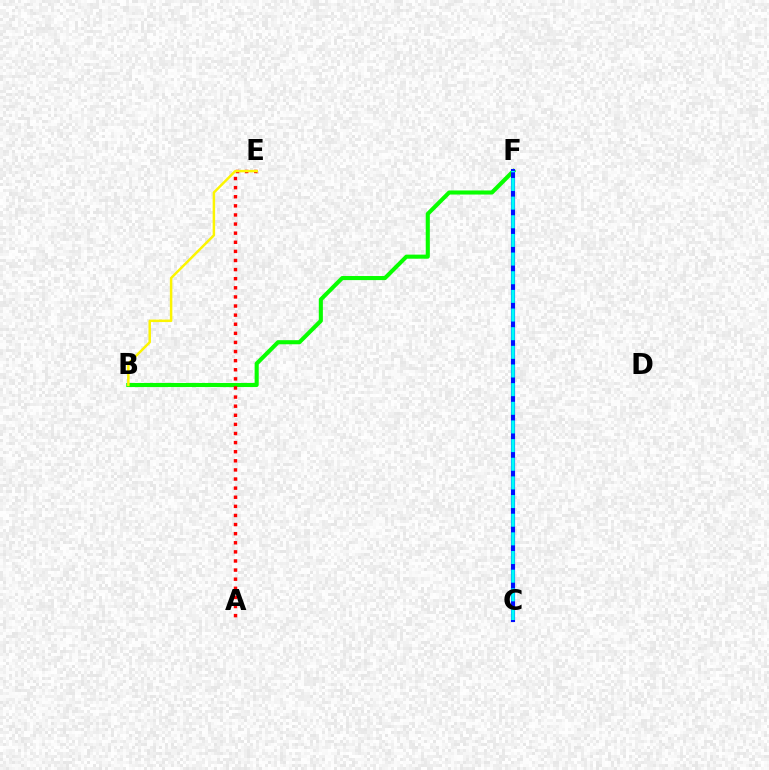{('C', 'F'): [{'color': '#ee00ff', 'line_style': 'solid', 'thickness': 2.2}, {'color': '#0010ff', 'line_style': 'solid', 'thickness': 2.95}, {'color': '#00fff6', 'line_style': 'dashed', 'thickness': 2.53}], ('B', 'F'): [{'color': '#08ff00', 'line_style': 'solid', 'thickness': 2.94}], ('A', 'E'): [{'color': '#ff0000', 'line_style': 'dotted', 'thickness': 2.47}], ('B', 'E'): [{'color': '#fcf500', 'line_style': 'solid', 'thickness': 1.78}]}